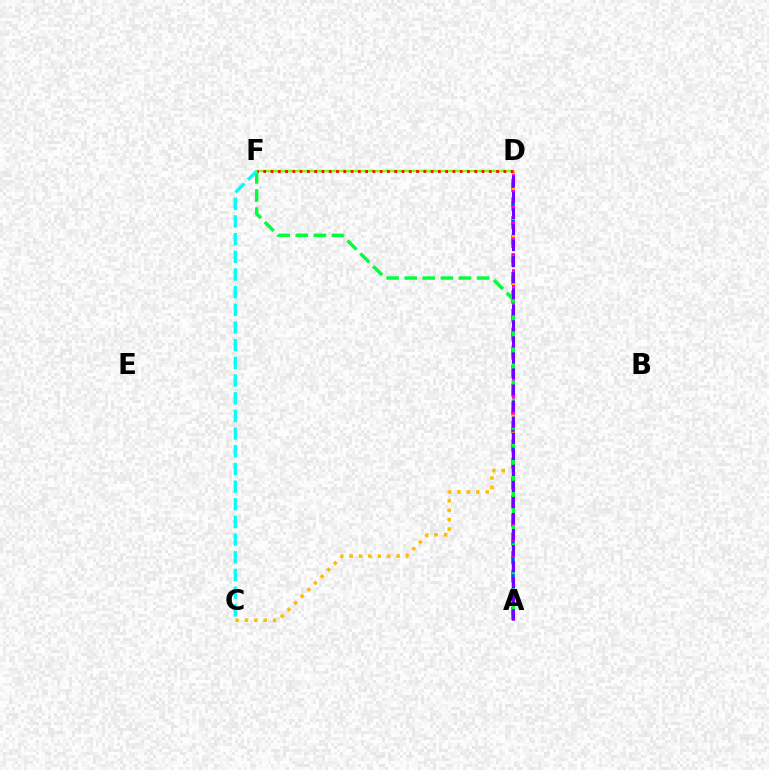{('A', 'D'): [{'color': '#004bff', 'line_style': 'dashed', 'thickness': 2.53}, {'color': '#ff00cf', 'line_style': 'dotted', 'thickness': 2.15}, {'color': '#7200ff', 'line_style': 'dashed', 'thickness': 2.18}], ('D', 'F'): [{'color': '#84ff00', 'line_style': 'solid', 'thickness': 1.79}, {'color': '#ff0000', 'line_style': 'dotted', 'thickness': 1.98}], ('C', 'D'): [{'color': '#ffbd00', 'line_style': 'dotted', 'thickness': 2.55}], ('A', 'F'): [{'color': '#00ff39', 'line_style': 'dashed', 'thickness': 2.46}], ('C', 'F'): [{'color': '#00fff6', 'line_style': 'dashed', 'thickness': 2.4}]}